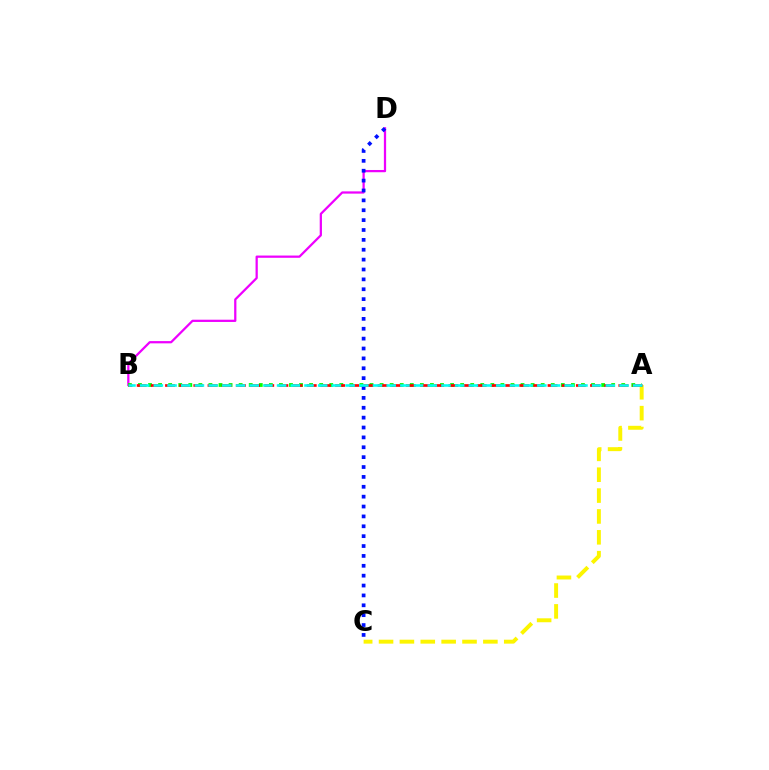{('B', 'D'): [{'color': '#ee00ff', 'line_style': 'solid', 'thickness': 1.62}], ('A', 'C'): [{'color': '#fcf500', 'line_style': 'dashed', 'thickness': 2.83}], ('A', 'B'): [{'color': '#08ff00', 'line_style': 'dotted', 'thickness': 2.74}, {'color': '#ff0000', 'line_style': 'dashed', 'thickness': 1.92}, {'color': '#00fff6', 'line_style': 'dashed', 'thickness': 1.86}], ('C', 'D'): [{'color': '#0010ff', 'line_style': 'dotted', 'thickness': 2.68}]}